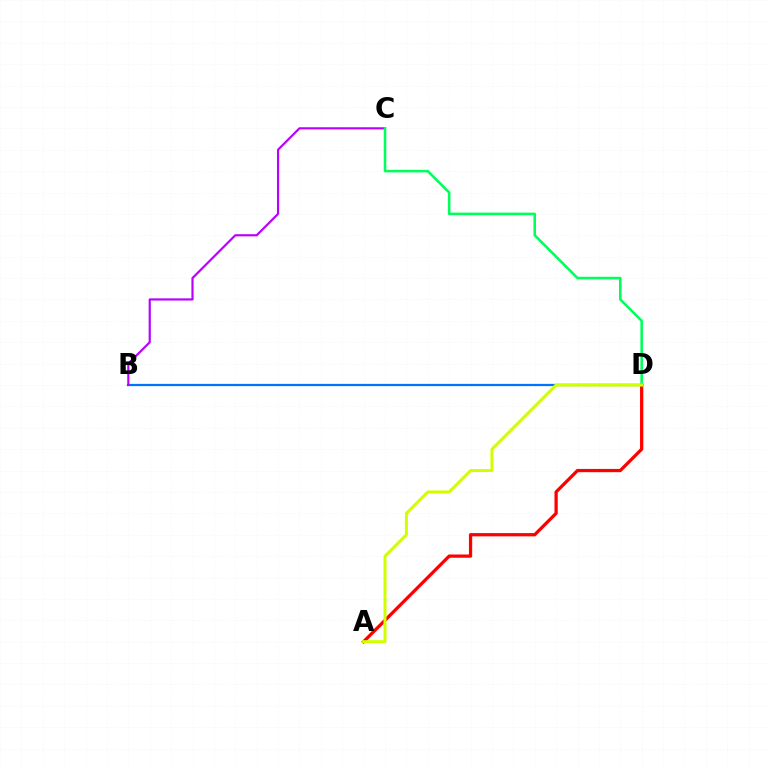{('B', 'D'): [{'color': '#0074ff', 'line_style': 'solid', 'thickness': 1.63}], ('B', 'C'): [{'color': '#b900ff', 'line_style': 'solid', 'thickness': 1.56}], ('A', 'D'): [{'color': '#ff0000', 'line_style': 'solid', 'thickness': 2.35}, {'color': '#d1ff00', 'line_style': 'solid', 'thickness': 2.17}], ('C', 'D'): [{'color': '#00ff5c', 'line_style': 'solid', 'thickness': 1.85}]}